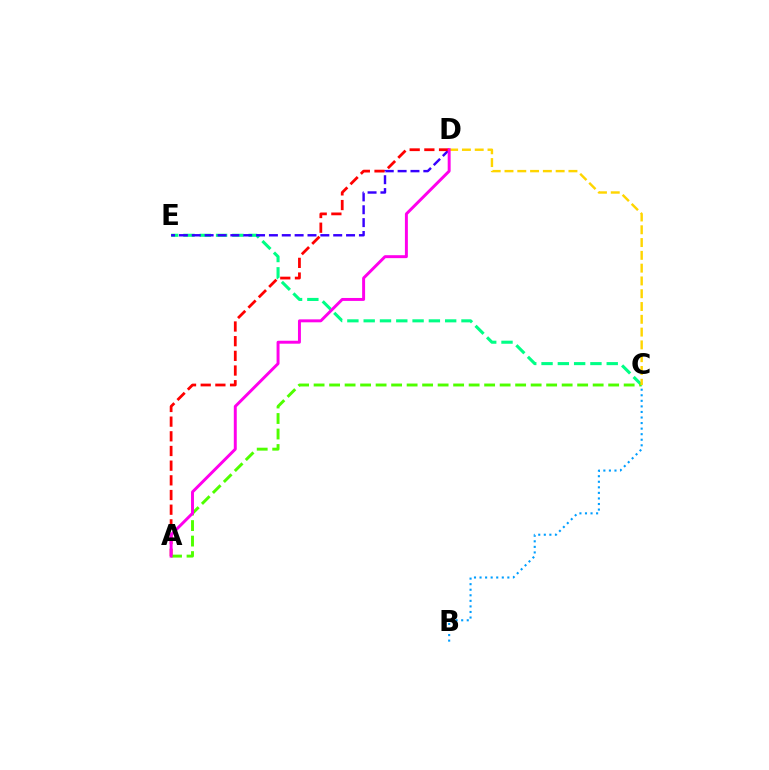{('C', 'E'): [{'color': '#00ff86', 'line_style': 'dashed', 'thickness': 2.21}], ('D', 'E'): [{'color': '#3700ff', 'line_style': 'dashed', 'thickness': 1.75}], ('A', 'D'): [{'color': '#ff0000', 'line_style': 'dashed', 'thickness': 1.99}, {'color': '#ff00ed', 'line_style': 'solid', 'thickness': 2.12}], ('A', 'C'): [{'color': '#4fff00', 'line_style': 'dashed', 'thickness': 2.11}], ('C', 'D'): [{'color': '#ffd500', 'line_style': 'dashed', 'thickness': 1.74}], ('B', 'C'): [{'color': '#009eff', 'line_style': 'dotted', 'thickness': 1.51}]}